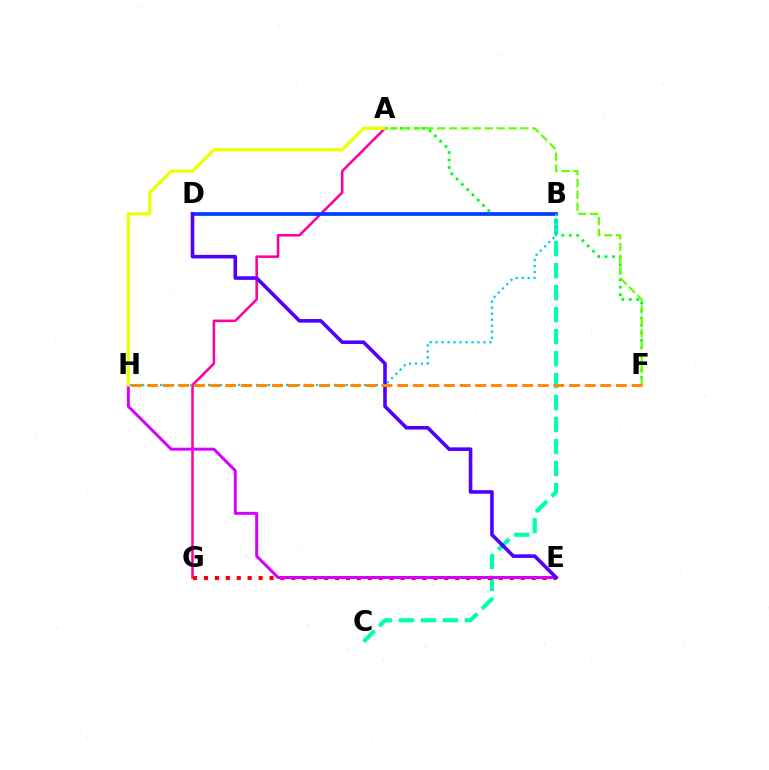{('A', 'F'): [{'color': '#00ff27', 'line_style': 'dotted', 'thickness': 2.02}, {'color': '#66ff00', 'line_style': 'dashed', 'thickness': 1.61}], ('A', 'G'): [{'color': '#ff00a0', 'line_style': 'solid', 'thickness': 1.84}], ('B', 'C'): [{'color': '#00ffaf', 'line_style': 'dashed', 'thickness': 2.99}], ('B', 'D'): [{'color': '#003fff', 'line_style': 'solid', 'thickness': 2.68}], ('E', 'G'): [{'color': '#ff0000', 'line_style': 'dotted', 'thickness': 2.97}], ('E', 'H'): [{'color': '#d600ff', 'line_style': 'solid', 'thickness': 2.14}], ('D', 'E'): [{'color': '#4f00ff', 'line_style': 'solid', 'thickness': 2.59}], ('B', 'H'): [{'color': '#00c7ff', 'line_style': 'dotted', 'thickness': 1.63}], ('A', 'H'): [{'color': '#eeff00', 'line_style': 'solid', 'thickness': 2.28}], ('F', 'H'): [{'color': '#ff8800', 'line_style': 'dashed', 'thickness': 2.12}]}